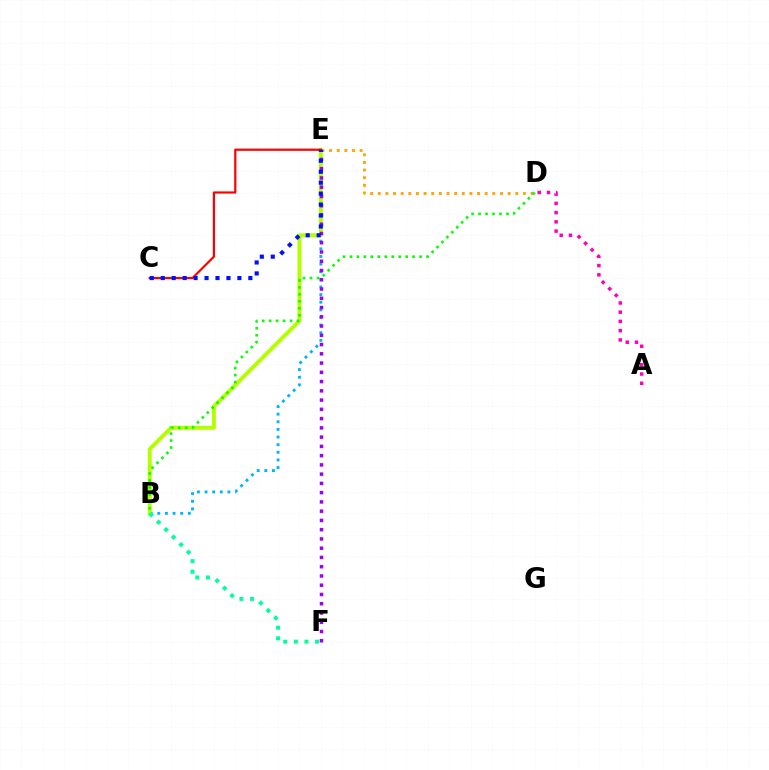{('B', 'E'): [{'color': '#00b5ff', 'line_style': 'dotted', 'thickness': 2.07}, {'color': '#b3ff00', 'line_style': 'solid', 'thickness': 2.85}], ('D', 'E'): [{'color': '#ffa500', 'line_style': 'dotted', 'thickness': 2.08}], ('A', 'D'): [{'color': '#ff00bd', 'line_style': 'dotted', 'thickness': 2.51}], ('B', 'F'): [{'color': '#00ff9d', 'line_style': 'dotted', 'thickness': 2.88}], ('E', 'F'): [{'color': '#9b00ff', 'line_style': 'dotted', 'thickness': 2.51}], ('B', 'D'): [{'color': '#08ff00', 'line_style': 'dotted', 'thickness': 1.89}], ('C', 'E'): [{'color': '#ff0000', 'line_style': 'solid', 'thickness': 1.58}, {'color': '#0010ff', 'line_style': 'dotted', 'thickness': 2.98}]}